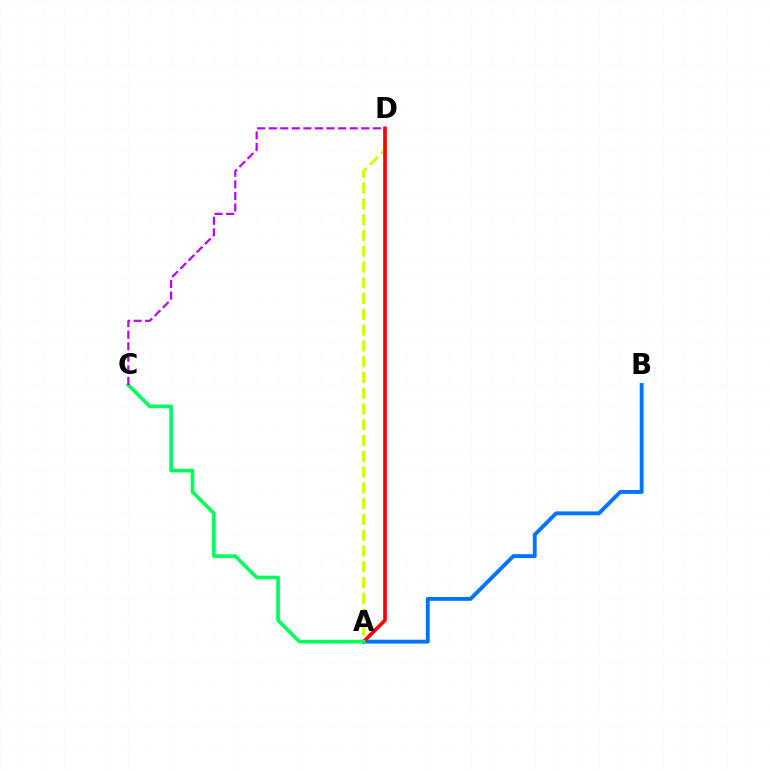{('A', 'D'): [{'color': '#d1ff00', 'line_style': 'dashed', 'thickness': 2.14}, {'color': '#ff0000', 'line_style': 'solid', 'thickness': 2.63}], ('A', 'B'): [{'color': '#0074ff', 'line_style': 'solid', 'thickness': 2.79}], ('A', 'C'): [{'color': '#00ff5c', 'line_style': 'solid', 'thickness': 2.61}], ('C', 'D'): [{'color': '#b900ff', 'line_style': 'dashed', 'thickness': 1.57}]}